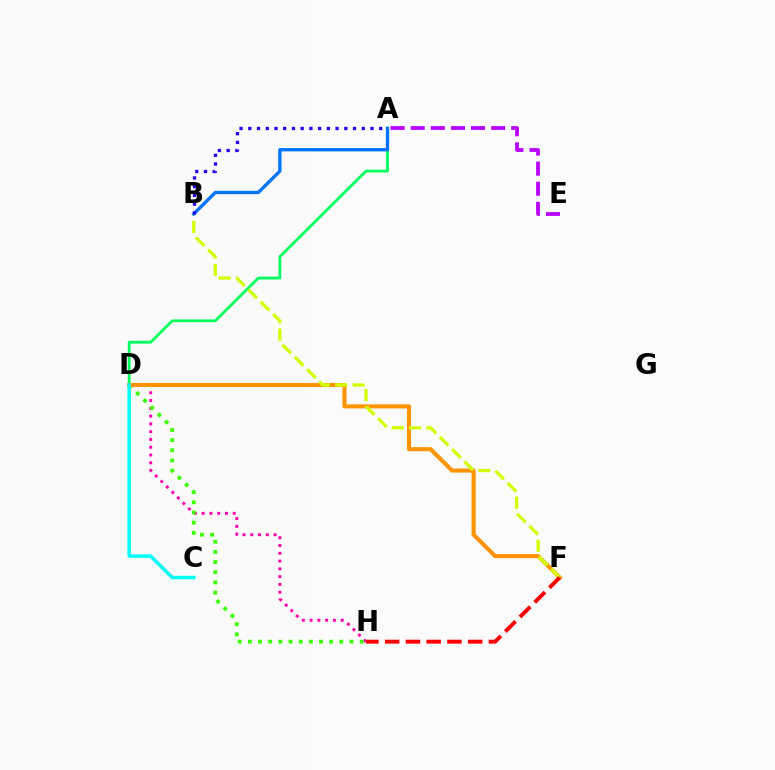{('A', 'D'): [{'color': '#00ff5c', 'line_style': 'solid', 'thickness': 2.01}], ('D', 'H'): [{'color': '#ff00ac', 'line_style': 'dotted', 'thickness': 2.11}, {'color': '#3dff00', 'line_style': 'dotted', 'thickness': 2.76}], ('D', 'F'): [{'color': '#ff9400', 'line_style': 'solid', 'thickness': 2.94}], ('B', 'F'): [{'color': '#d1ff00', 'line_style': 'dashed', 'thickness': 2.36}], ('C', 'D'): [{'color': '#00fff6', 'line_style': 'solid', 'thickness': 2.51}], ('F', 'H'): [{'color': '#ff0000', 'line_style': 'dashed', 'thickness': 2.82}], ('A', 'B'): [{'color': '#0074ff', 'line_style': 'solid', 'thickness': 2.4}, {'color': '#2500ff', 'line_style': 'dotted', 'thickness': 2.37}], ('A', 'E'): [{'color': '#b900ff', 'line_style': 'dashed', 'thickness': 2.73}]}